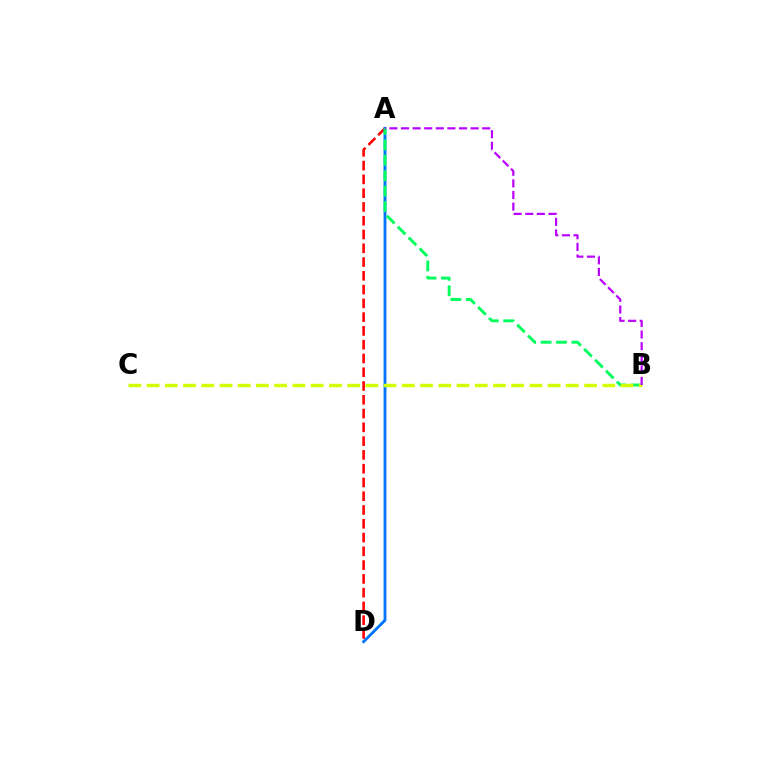{('A', 'D'): [{'color': '#ff0000', 'line_style': 'dashed', 'thickness': 1.87}, {'color': '#0074ff', 'line_style': 'solid', 'thickness': 2.05}], ('A', 'B'): [{'color': '#00ff5c', 'line_style': 'dashed', 'thickness': 2.09}, {'color': '#b900ff', 'line_style': 'dashed', 'thickness': 1.58}], ('B', 'C'): [{'color': '#d1ff00', 'line_style': 'dashed', 'thickness': 2.48}]}